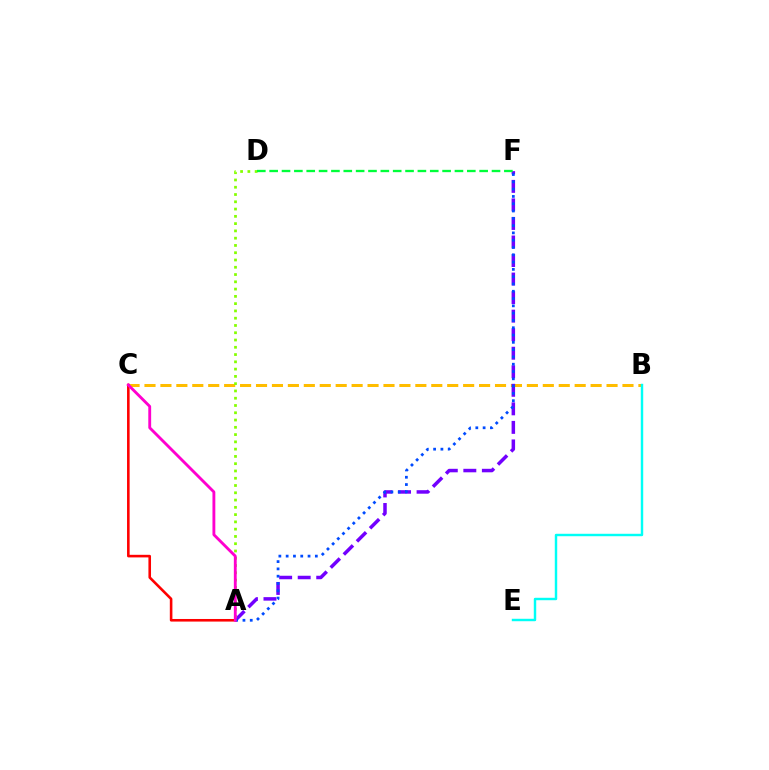{('B', 'C'): [{'color': '#ffbd00', 'line_style': 'dashed', 'thickness': 2.16}], ('B', 'E'): [{'color': '#00fff6', 'line_style': 'solid', 'thickness': 1.76}], ('A', 'F'): [{'color': '#7200ff', 'line_style': 'dashed', 'thickness': 2.52}, {'color': '#004bff', 'line_style': 'dotted', 'thickness': 1.98}], ('A', 'D'): [{'color': '#84ff00', 'line_style': 'dotted', 'thickness': 1.98}], ('A', 'C'): [{'color': '#ff0000', 'line_style': 'solid', 'thickness': 1.87}, {'color': '#ff00cf', 'line_style': 'solid', 'thickness': 2.05}], ('D', 'F'): [{'color': '#00ff39', 'line_style': 'dashed', 'thickness': 1.68}]}